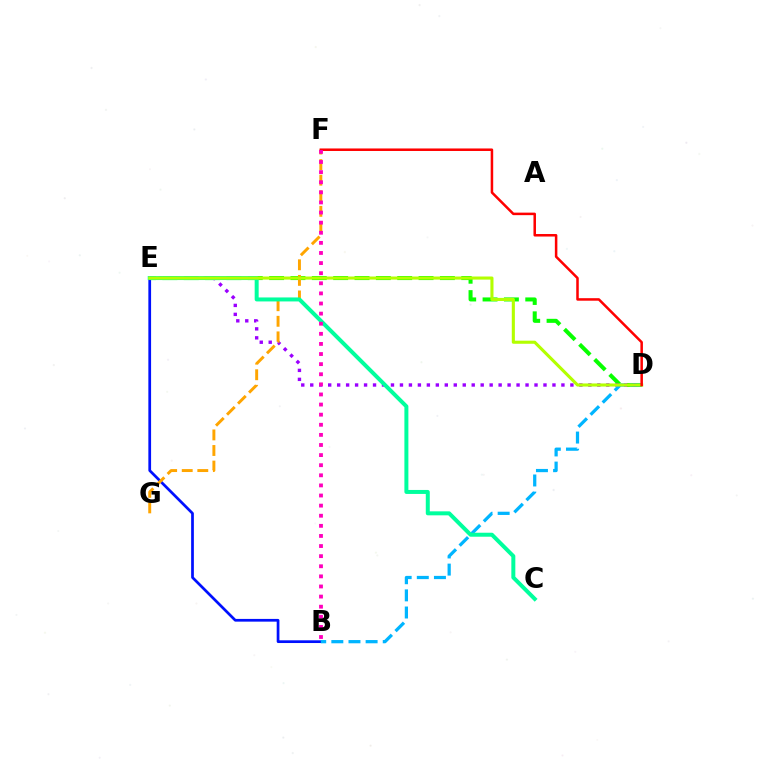{('B', 'E'): [{'color': '#0010ff', 'line_style': 'solid', 'thickness': 1.96}], ('D', 'E'): [{'color': '#08ff00', 'line_style': 'dashed', 'thickness': 2.9}, {'color': '#9b00ff', 'line_style': 'dotted', 'thickness': 2.44}, {'color': '#b3ff00', 'line_style': 'solid', 'thickness': 2.23}], ('F', 'G'): [{'color': '#ffa500', 'line_style': 'dashed', 'thickness': 2.12}], ('B', 'D'): [{'color': '#00b5ff', 'line_style': 'dashed', 'thickness': 2.33}], ('C', 'E'): [{'color': '#00ff9d', 'line_style': 'solid', 'thickness': 2.87}], ('D', 'F'): [{'color': '#ff0000', 'line_style': 'solid', 'thickness': 1.81}], ('B', 'F'): [{'color': '#ff00bd', 'line_style': 'dotted', 'thickness': 2.75}]}